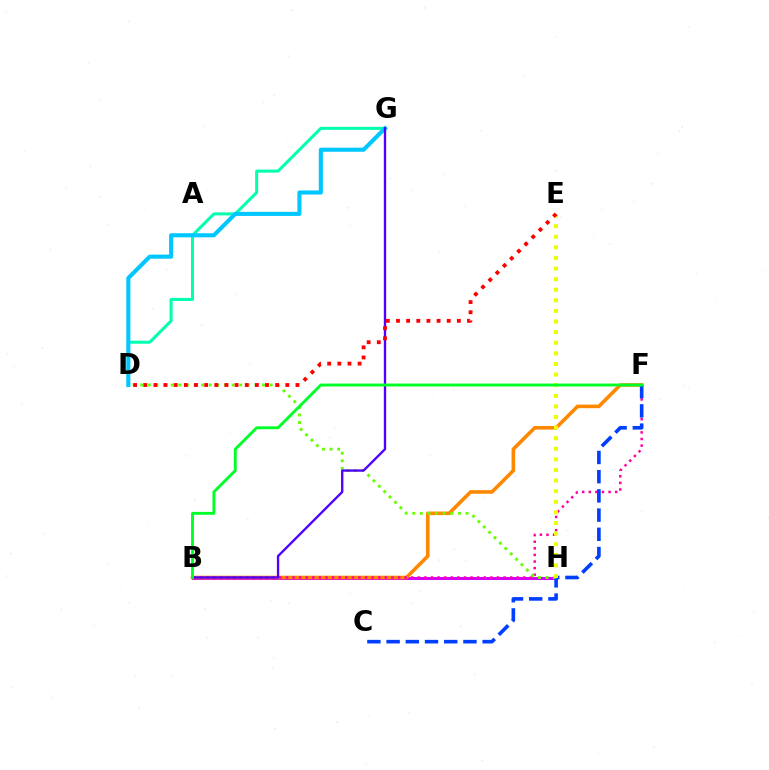{('B', 'H'): [{'color': '#d600ff', 'line_style': 'solid', 'thickness': 2.17}], ('D', 'G'): [{'color': '#00ffaf', 'line_style': 'solid', 'thickness': 2.18}, {'color': '#00c7ff', 'line_style': 'solid', 'thickness': 2.94}], ('B', 'F'): [{'color': '#ff8800', 'line_style': 'solid', 'thickness': 2.58}, {'color': '#ff00a0', 'line_style': 'dotted', 'thickness': 1.79}, {'color': '#00ff27', 'line_style': 'solid', 'thickness': 2.07}], ('C', 'F'): [{'color': '#003fff', 'line_style': 'dashed', 'thickness': 2.61}], ('D', 'H'): [{'color': '#66ff00', 'line_style': 'dotted', 'thickness': 2.07}], ('B', 'G'): [{'color': '#4f00ff', 'line_style': 'solid', 'thickness': 1.69}], ('E', 'H'): [{'color': '#eeff00', 'line_style': 'dotted', 'thickness': 2.88}], ('D', 'E'): [{'color': '#ff0000', 'line_style': 'dotted', 'thickness': 2.76}]}